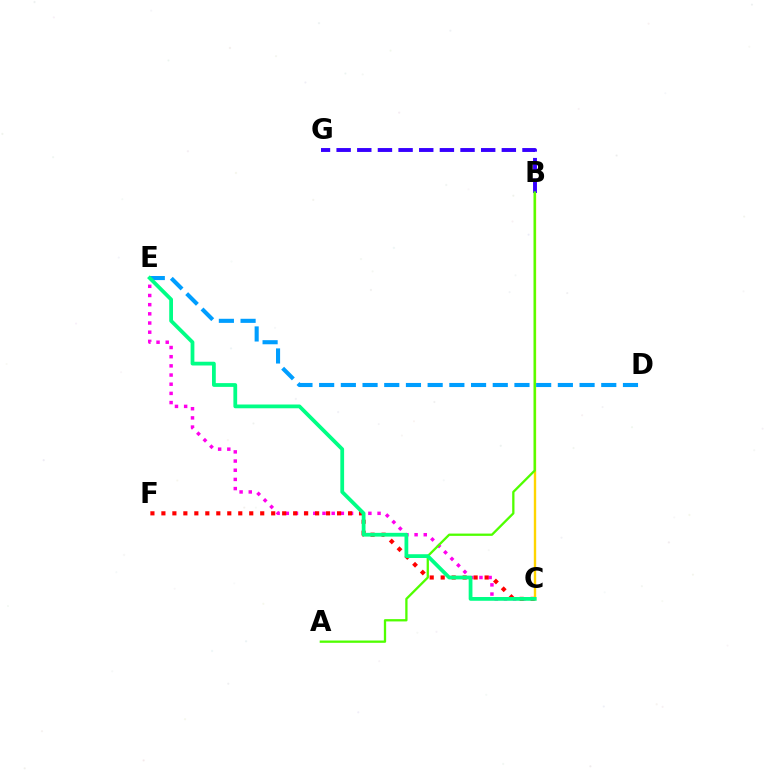{('C', 'E'): [{'color': '#ff00ed', 'line_style': 'dotted', 'thickness': 2.49}, {'color': '#00ff86', 'line_style': 'solid', 'thickness': 2.71}], ('C', 'F'): [{'color': '#ff0000', 'line_style': 'dotted', 'thickness': 2.98}], ('B', 'C'): [{'color': '#ffd500', 'line_style': 'solid', 'thickness': 1.72}], ('D', 'E'): [{'color': '#009eff', 'line_style': 'dashed', 'thickness': 2.95}], ('B', 'G'): [{'color': '#3700ff', 'line_style': 'dashed', 'thickness': 2.81}], ('A', 'B'): [{'color': '#4fff00', 'line_style': 'solid', 'thickness': 1.65}]}